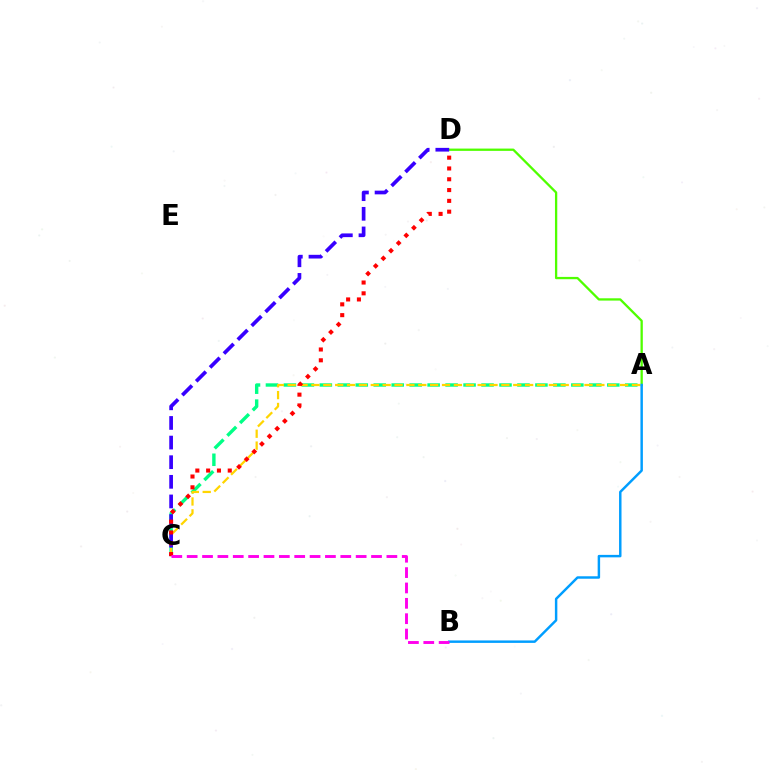{('A', 'C'): [{'color': '#00ff86', 'line_style': 'dashed', 'thickness': 2.44}, {'color': '#ffd500', 'line_style': 'dashed', 'thickness': 1.61}], ('A', 'D'): [{'color': '#4fff00', 'line_style': 'solid', 'thickness': 1.66}], ('A', 'B'): [{'color': '#009eff', 'line_style': 'solid', 'thickness': 1.77}], ('C', 'D'): [{'color': '#3700ff', 'line_style': 'dashed', 'thickness': 2.67}, {'color': '#ff0000', 'line_style': 'dotted', 'thickness': 2.93}], ('B', 'C'): [{'color': '#ff00ed', 'line_style': 'dashed', 'thickness': 2.09}]}